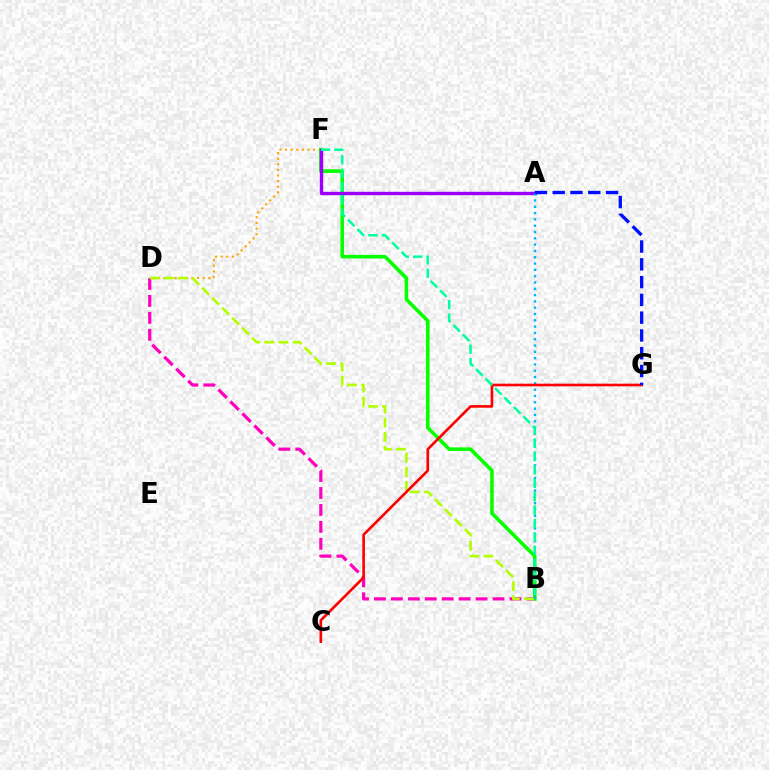{('B', 'D'): [{'color': '#ff00bd', 'line_style': 'dashed', 'thickness': 2.3}, {'color': '#b3ff00', 'line_style': 'dashed', 'thickness': 1.92}], ('D', 'F'): [{'color': '#ffa500', 'line_style': 'dotted', 'thickness': 1.53}], ('B', 'F'): [{'color': '#08ff00', 'line_style': 'solid', 'thickness': 2.59}, {'color': '#00ff9d', 'line_style': 'dashed', 'thickness': 1.82}], ('A', 'F'): [{'color': '#9b00ff', 'line_style': 'solid', 'thickness': 2.43}], ('A', 'B'): [{'color': '#00b5ff', 'line_style': 'dotted', 'thickness': 1.71}], ('C', 'G'): [{'color': '#ff0000', 'line_style': 'solid', 'thickness': 1.9}], ('A', 'G'): [{'color': '#0010ff', 'line_style': 'dashed', 'thickness': 2.42}]}